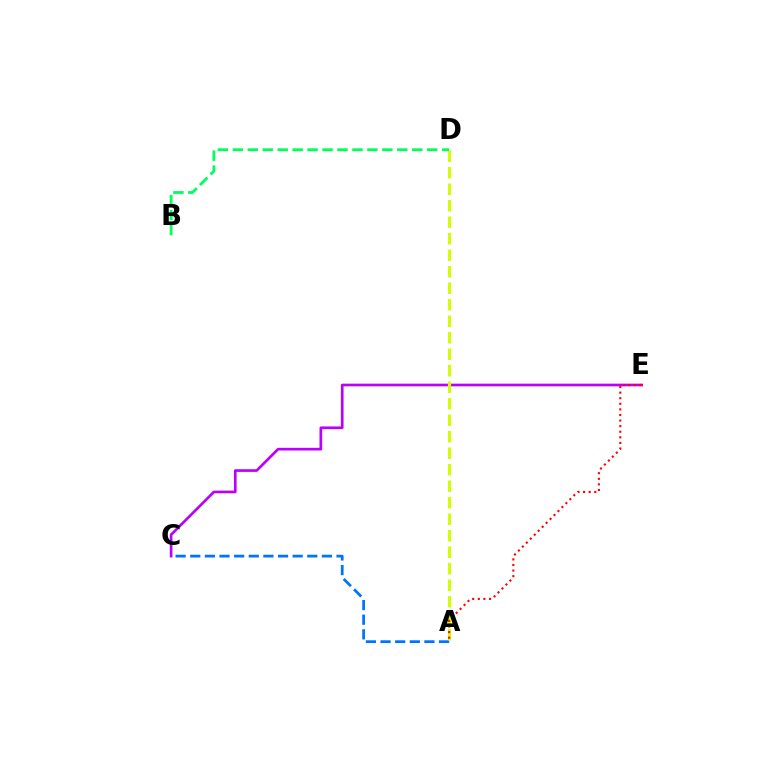{('A', 'C'): [{'color': '#0074ff', 'line_style': 'dashed', 'thickness': 1.99}], ('C', 'E'): [{'color': '#b900ff', 'line_style': 'solid', 'thickness': 1.93}], ('A', 'D'): [{'color': '#d1ff00', 'line_style': 'dashed', 'thickness': 2.24}], ('A', 'E'): [{'color': '#ff0000', 'line_style': 'dotted', 'thickness': 1.52}], ('B', 'D'): [{'color': '#00ff5c', 'line_style': 'dashed', 'thickness': 2.03}]}